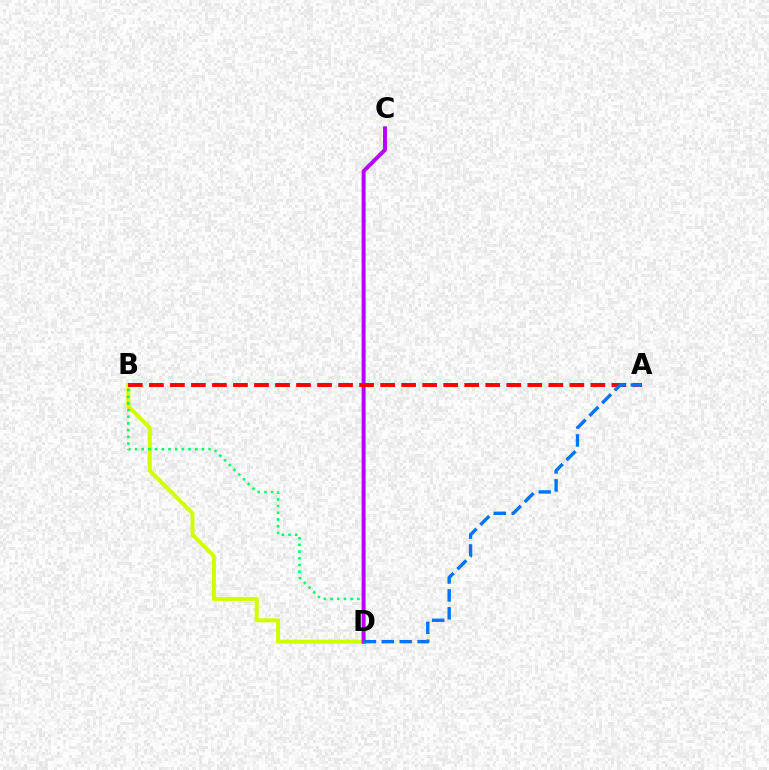{('B', 'D'): [{'color': '#d1ff00', 'line_style': 'solid', 'thickness': 2.9}, {'color': '#00ff5c', 'line_style': 'dotted', 'thickness': 1.82}], ('C', 'D'): [{'color': '#b900ff', 'line_style': 'solid', 'thickness': 2.85}], ('A', 'B'): [{'color': '#ff0000', 'line_style': 'dashed', 'thickness': 2.86}], ('A', 'D'): [{'color': '#0074ff', 'line_style': 'dashed', 'thickness': 2.44}]}